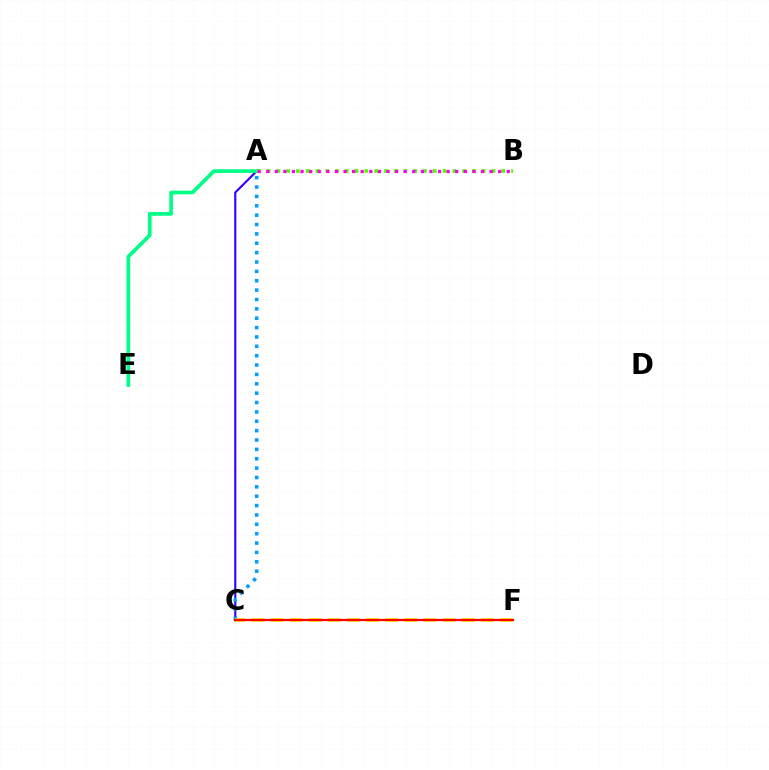{('A', 'C'): [{'color': '#3700ff', 'line_style': 'solid', 'thickness': 1.55}, {'color': '#009eff', 'line_style': 'dotted', 'thickness': 2.55}], ('A', 'E'): [{'color': '#00ff86', 'line_style': 'solid', 'thickness': 2.66}], ('A', 'B'): [{'color': '#4fff00', 'line_style': 'dotted', 'thickness': 2.66}, {'color': '#ff00ed', 'line_style': 'dotted', 'thickness': 2.33}], ('C', 'F'): [{'color': '#ffd500', 'line_style': 'dashed', 'thickness': 2.6}, {'color': '#ff0000', 'line_style': 'solid', 'thickness': 1.57}]}